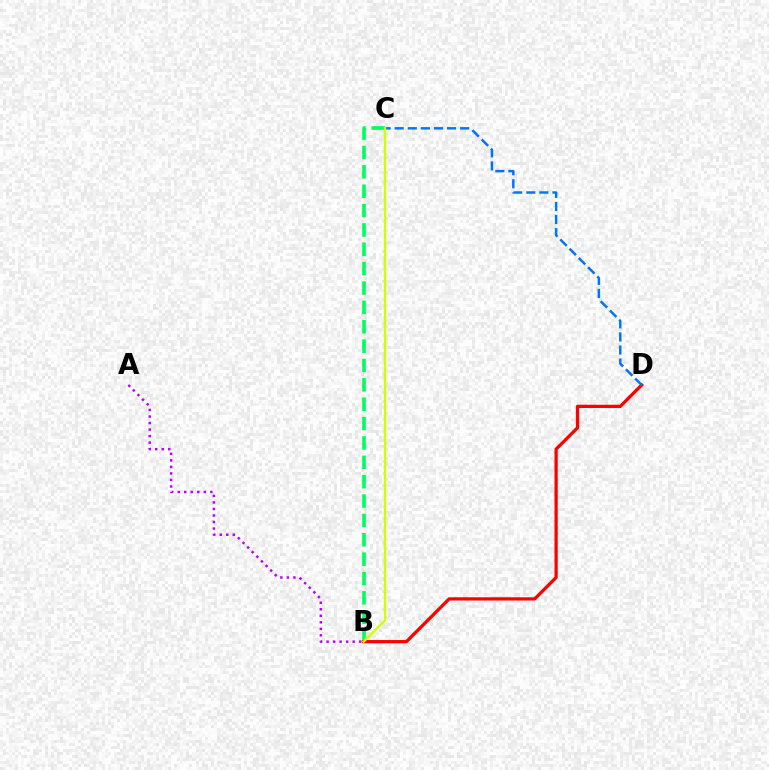{('B', 'C'): [{'color': '#00ff5c', 'line_style': 'dashed', 'thickness': 2.63}, {'color': '#d1ff00', 'line_style': 'solid', 'thickness': 1.72}], ('B', 'D'): [{'color': '#ff0000', 'line_style': 'solid', 'thickness': 2.34}], ('C', 'D'): [{'color': '#0074ff', 'line_style': 'dashed', 'thickness': 1.78}], ('A', 'B'): [{'color': '#b900ff', 'line_style': 'dotted', 'thickness': 1.77}]}